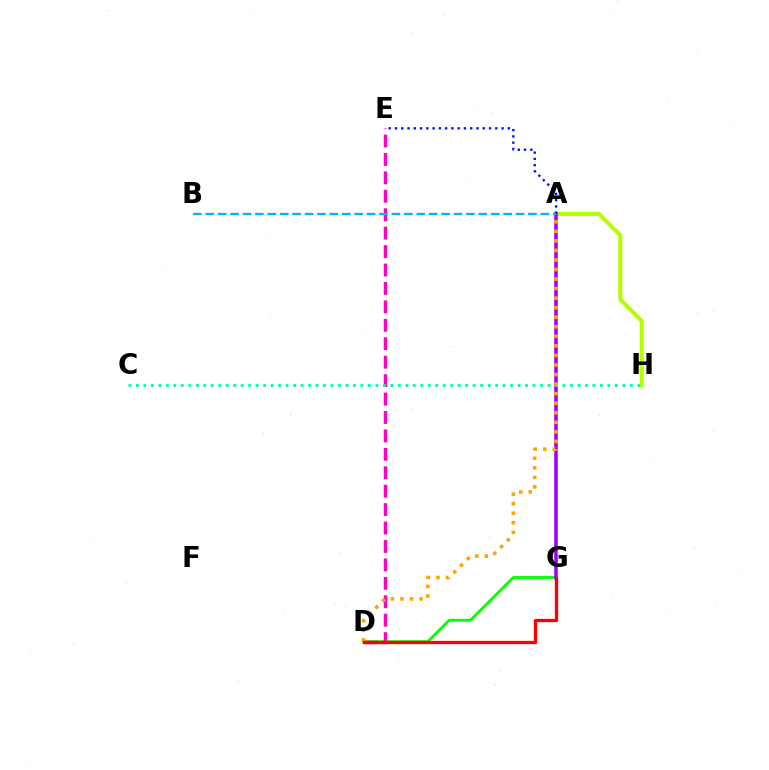{('D', 'G'): [{'color': '#08ff00', 'line_style': 'solid', 'thickness': 2.06}, {'color': '#ff0000', 'line_style': 'solid', 'thickness': 2.38}], ('A', 'H'): [{'color': '#b3ff00', 'line_style': 'solid', 'thickness': 2.95}], ('A', 'G'): [{'color': '#9b00ff', 'line_style': 'solid', 'thickness': 2.54}], ('D', 'E'): [{'color': '#ff00bd', 'line_style': 'dashed', 'thickness': 2.5}], ('A', 'E'): [{'color': '#0010ff', 'line_style': 'dotted', 'thickness': 1.7}], ('C', 'H'): [{'color': '#00ff9d', 'line_style': 'dotted', 'thickness': 2.03}], ('A', 'D'): [{'color': '#ffa500', 'line_style': 'dotted', 'thickness': 2.59}], ('A', 'B'): [{'color': '#00b5ff', 'line_style': 'dashed', 'thickness': 1.69}]}